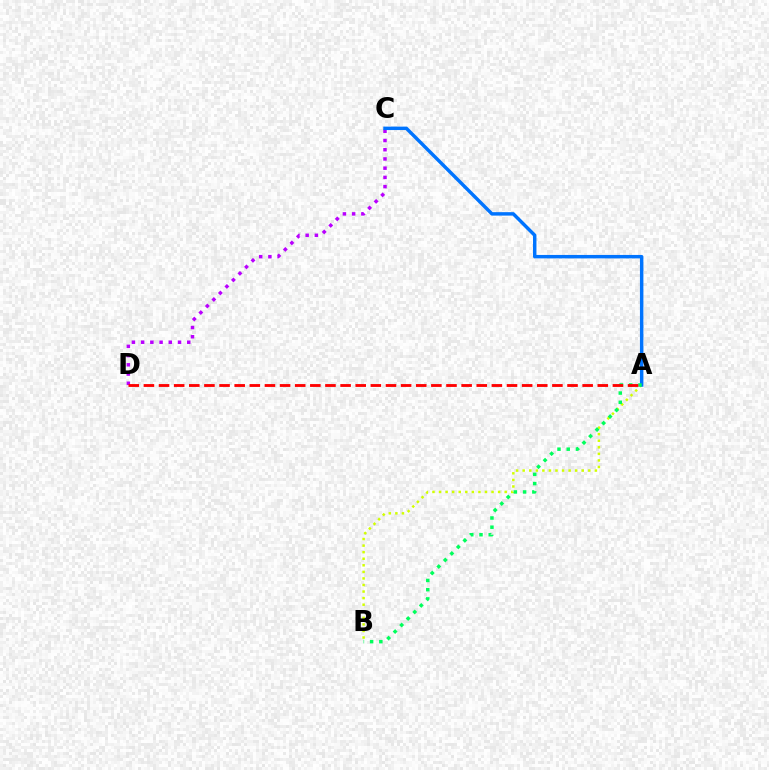{('C', 'D'): [{'color': '#b900ff', 'line_style': 'dotted', 'thickness': 2.51}], ('A', 'B'): [{'color': '#d1ff00', 'line_style': 'dotted', 'thickness': 1.78}, {'color': '#00ff5c', 'line_style': 'dotted', 'thickness': 2.51}], ('A', 'C'): [{'color': '#0074ff', 'line_style': 'solid', 'thickness': 2.48}], ('A', 'D'): [{'color': '#ff0000', 'line_style': 'dashed', 'thickness': 2.06}]}